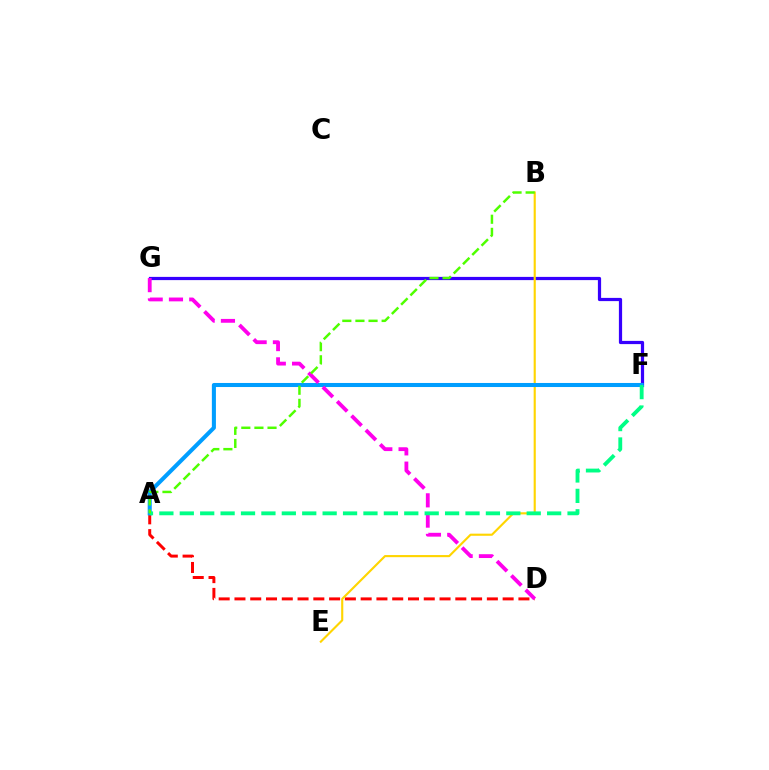{('F', 'G'): [{'color': '#3700ff', 'line_style': 'solid', 'thickness': 2.32}], ('A', 'D'): [{'color': '#ff0000', 'line_style': 'dashed', 'thickness': 2.14}], ('B', 'E'): [{'color': '#ffd500', 'line_style': 'solid', 'thickness': 1.53}], ('A', 'F'): [{'color': '#009eff', 'line_style': 'solid', 'thickness': 2.92}, {'color': '#00ff86', 'line_style': 'dashed', 'thickness': 2.77}], ('D', 'G'): [{'color': '#ff00ed', 'line_style': 'dashed', 'thickness': 2.75}], ('A', 'B'): [{'color': '#4fff00', 'line_style': 'dashed', 'thickness': 1.78}]}